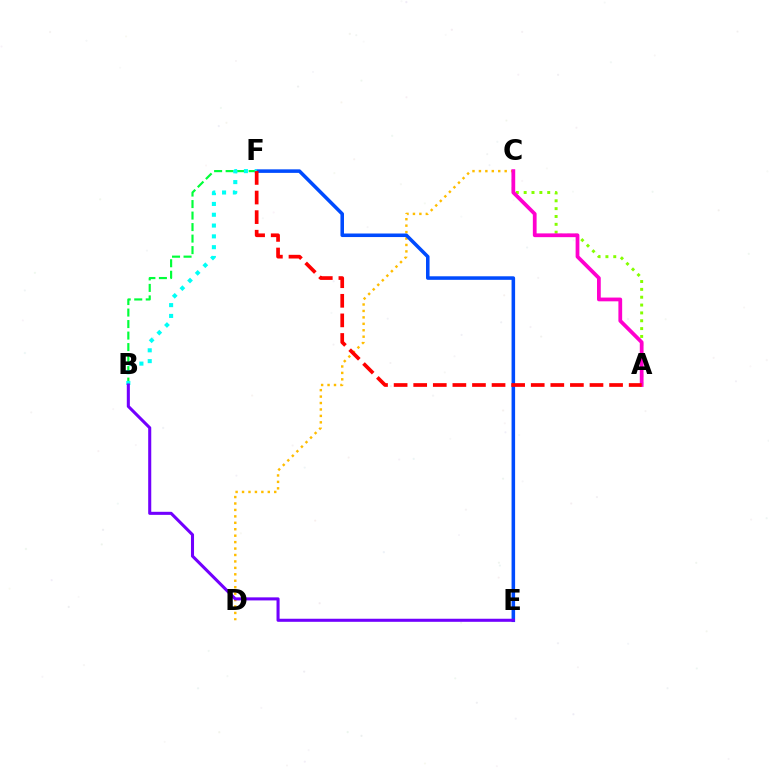{('C', 'D'): [{'color': '#ffbd00', 'line_style': 'dotted', 'thickness': 1.75}], ('A', 'C'): [{'color': '#84ff00', 'line_style': 'dotted', 'thickness': 2.13}, {'color': '#ff00cf', 'line_style': 'solid', 'thickness': 2.7}], ('E', 'F'): [{'color': '#004bff', 'line_style': 'solid', 'thickness': 2.55}], ('B', 'F'): [{'color': '#00ff39', 'line_style': 'dashed', 'thickness': 1.56}, {'color': '#00fff6', 'line_style': 'dotted', 'thickness': 2.94}], ('B', 'E'): [{'color': '#7200ff', 'line_style': 'solid', 'thickness': 2.2}], ('A', 'F'): [{'color': '#ff0000', 'line_style': 'dashed', 'thickness': 2.66}]}